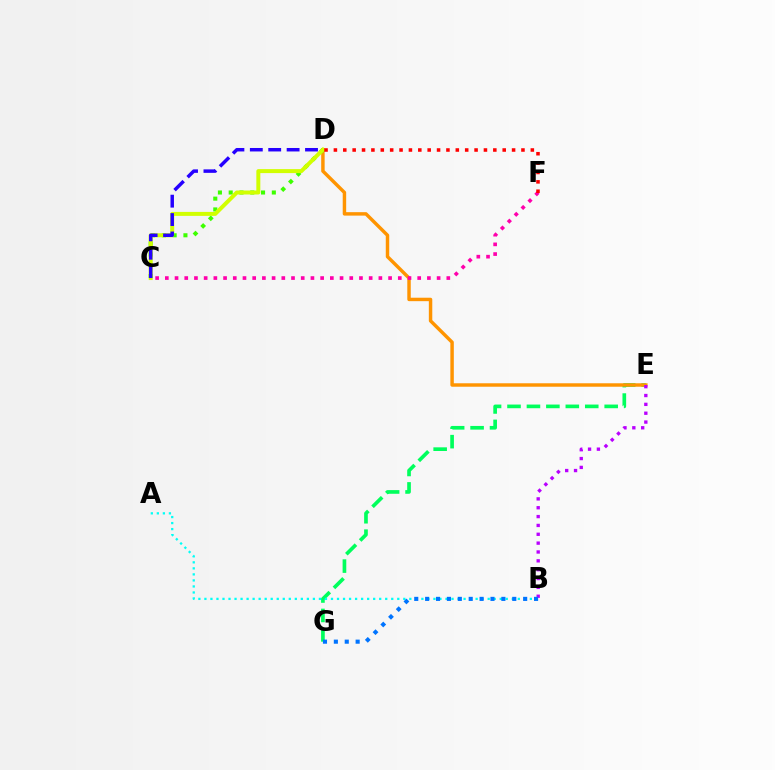{('E', 'G'): [{'color': '#00ff5c', 'line_style': 'dashed', 'thickness': 2.64}], ('D', 'E'): [{'color': '#ff9400', 'line_style': 'solid', 'thickness': 2.48}], ('B', 'E'): [{'color': '#b900ff', 'line_style': 'dotted', 'thickness': 2.4}], ('C', 'F'): [{'color': '#ff00ac', 'line_style': 'dotted', 'thickness': 2.64}], ('C', 'D'): [{'color': '#3dff00', 'line_style': 'dotted', 'thickness': 2.93}, {'color': '#d1ff00', 'line_style': 'solid', 'thickness': 2.87}, {'color': '#2500ff', 'line_style': 'dashed', 'thickness': 2.5}], ('A', 'B'): [{'color': '#00fff6', 'line_style': 'dotted', 'thickness': 1.64}], ('D', 'F'): [{'color': '#ff0000', 'line_style': 'dotted', 'thickness': 2.55}], ('B', 'G'): [{'color': '#0074ff', 'line_style': 'dotted', 'thickness': 2.96}]}